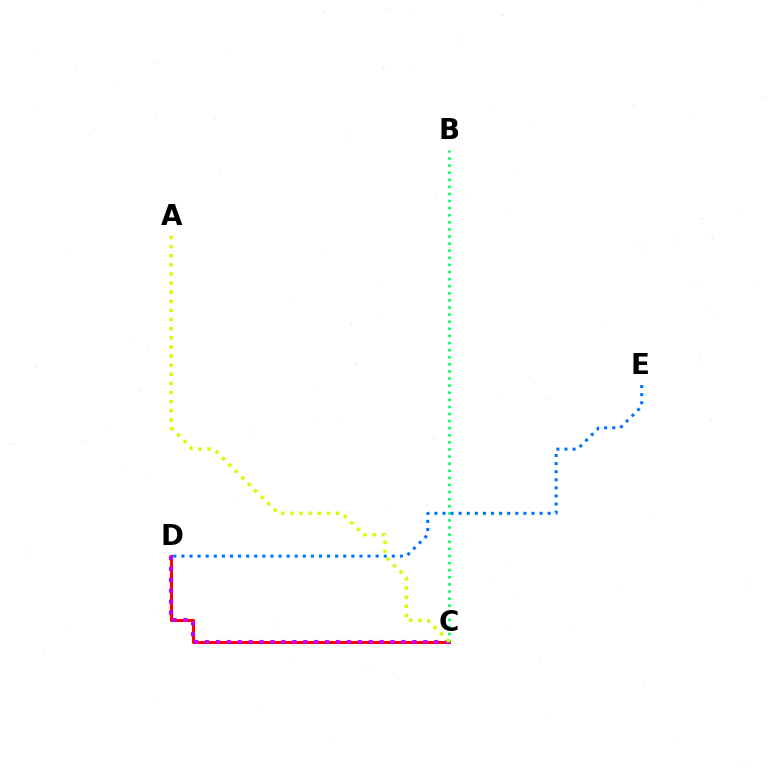{('C', 'D'): [{'color': '#ff0000', 'line_style': 'solid', 'thickness': 2.2}, {'color': '#b900ff', 'line_style': 'dotted', 'thickness': 2.96}], ('B', 'C'): [{'color': '#00ff5c', 'line_style': 'dotted', 'thickness': 1.93}], ('D', 'E'): [{'color': '#0074ff', 'line_style': 'dotted', 'thickness': 2.2}], ('A', 'C'): [{'color': '#d1ff00', 'line_style': 'dotted', 'thickness': 2.48}]}